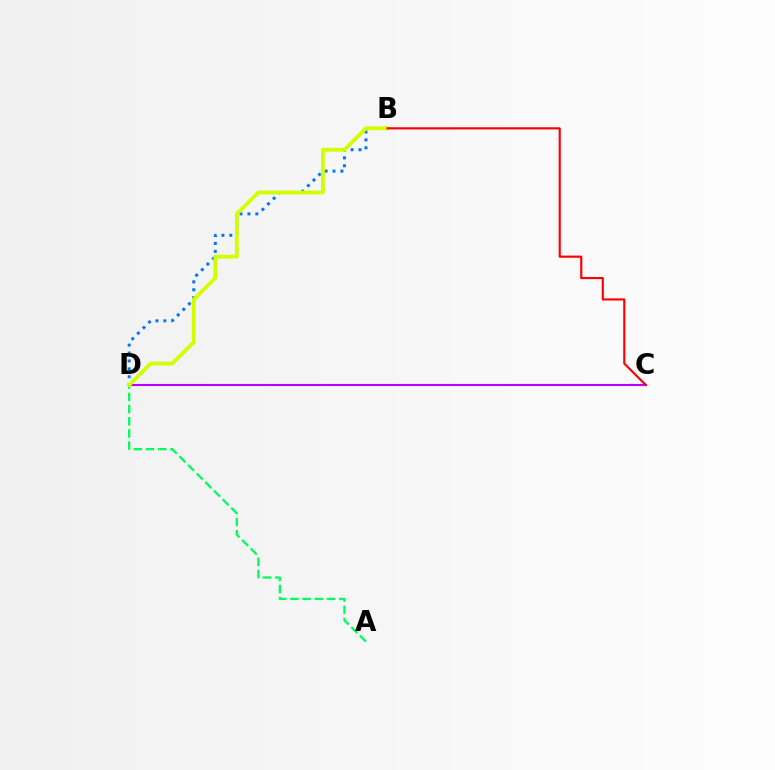{('C', 'D'): [{'color': '#b900ff', 'line_style': 'solid', 'thickness': 1.5}], ('B', 'D'): [{'color': '#0074ff', 'line_style': 'dotted', 'thickness': 2.15}, {'color': '#d1ff00', 'line_style': 'solid', 'thickness': 2.73}], ('A', 'D'): [{'color': '#00ff5c', 'line_style': 'dashed', 'thickness': 1.66}], ('B', 'C'): [{'color': '#ff0000', 'line_style': 'solid', 'thickness': 1.55}]}